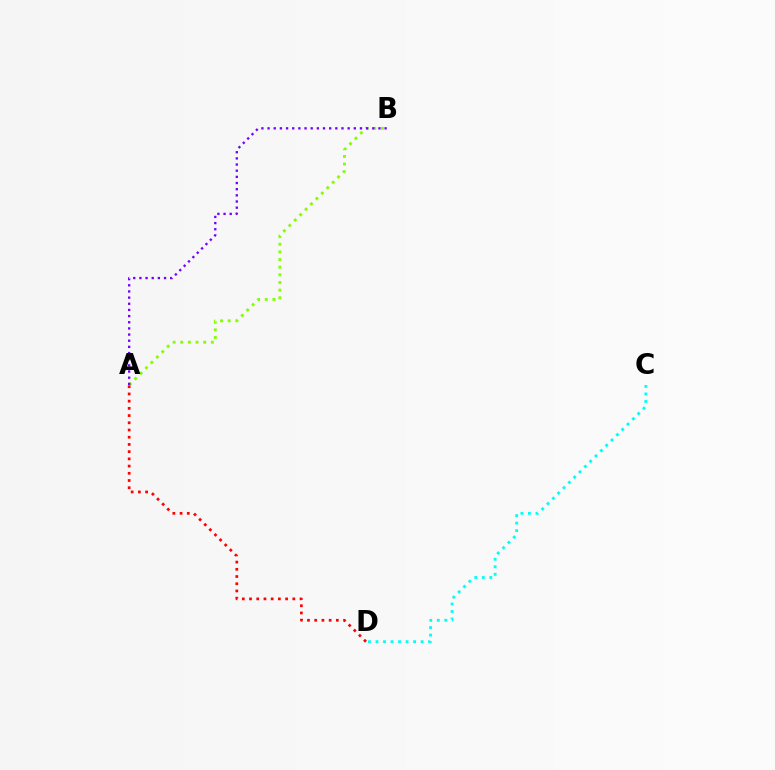{('A', 'B'): [{'color': '#84ff00', 'line_style': 'dotted', 'thickness': 2.08}, {'color': '#7200ff', 'line_style': 'dotted', 'thickness': 1.67}], ('C', 'D'): [{'color': '#00fff6', 'line_style': 'dotted', 'thickness': 2.04}], ('A', 'D'): [{'color': '#ff0000', 'line_style': 'dotted', 'thickness': 1.96}]}